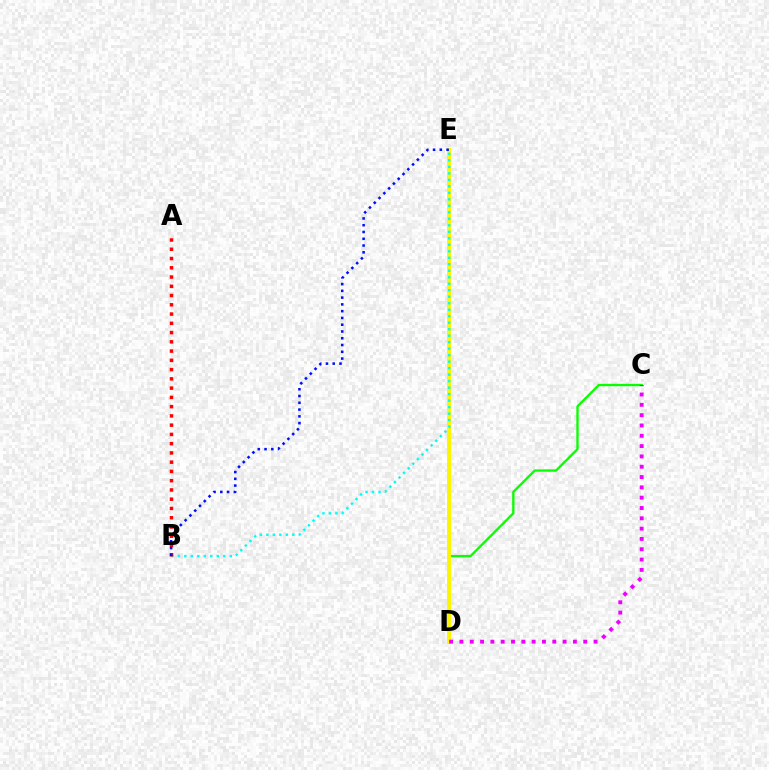{('C', 'D'): [{'color': '#08ff00', 'line_style': 'solid', 'thickness': 1.69}, {'color': '#ee00ff', 'line_style': 'dotted', 'thickness': 2.8}], ('D', 'E'): [{'color': '#fcf500', 'line_style': 'solid', 'thickness': 2.86}], ('B', 'E'): [{'color': '#00fff6', 'line_style': 'dotted', 'thickness': 1.76}, {'color': '#0010ff', 'line_style': 'dotted', 'thickness': 1.84}], ('A', 'B'): [{'color': '#ff0000', 'line_style': 'dotted', 'thickness': 2.52}]}